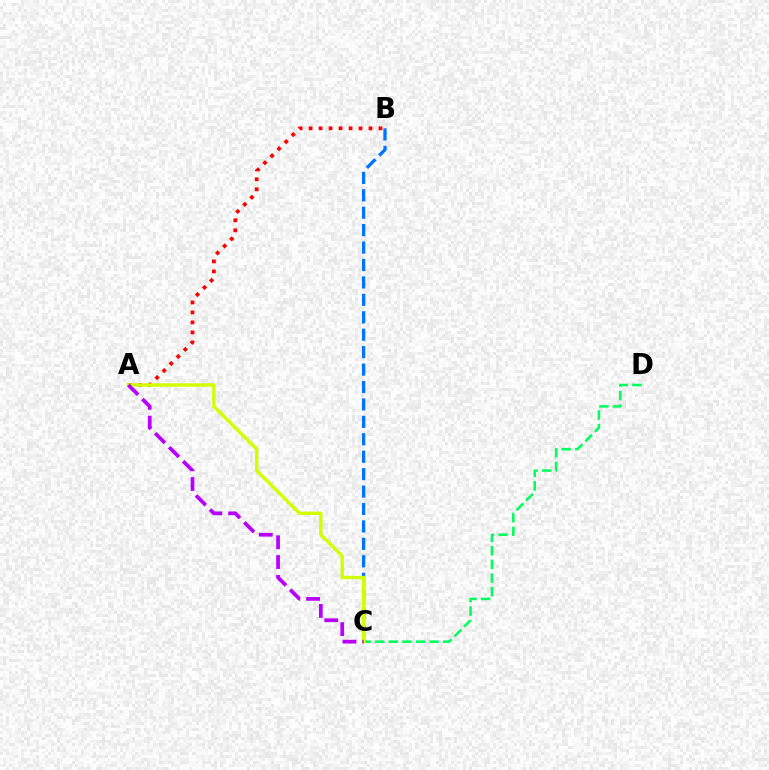{('A', 'B'): [{'color': '#ff0000', 'line_style': 'dotted', 'thickness': 2.71}], ('B', 'C'): [{'color': '#0074ff', 'line_style': 'dashed', 'thickness': 2.37}], ('C', 'D'): [{'color': '#00ff5c', 'line_style': 'dashed', 'thickness': 1.85}], ('A', 'C'): [{'color': '#d1ff00', 'line_style': 'solid', 'thickness': 2.46}, {'color': '#b900ff', 'line_style': 'dashed', 'thickness': 2.69}]}